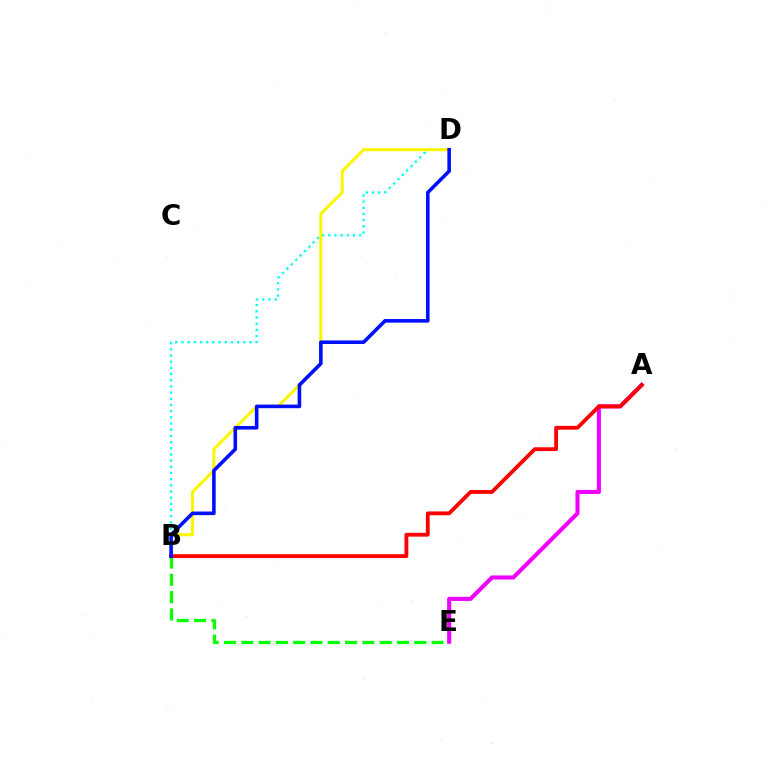{('B', 'E'): [{'color': '#08ff00', 'line_style': 'dashed', 'thickness': 2.35}], ('A', 'E'): [{'color': '#ee00ff', 'line_style': 'solid', 'thickness': 2.94}], ('B', 'D'): [{'color': '#00fff6', 'line_style': 'dotted', 'thickness': 1.68}, {'color': '#fcf500', 'line_style': 'solid', 'thickness': 2.17}, {'color': '#0010ff', 'line_style': 'solid', 'thickness': 2.59}], ('A', 'B'): [{'color': '#ff0000', 'line_style': 'solid', 'thickness': 2.75}]}